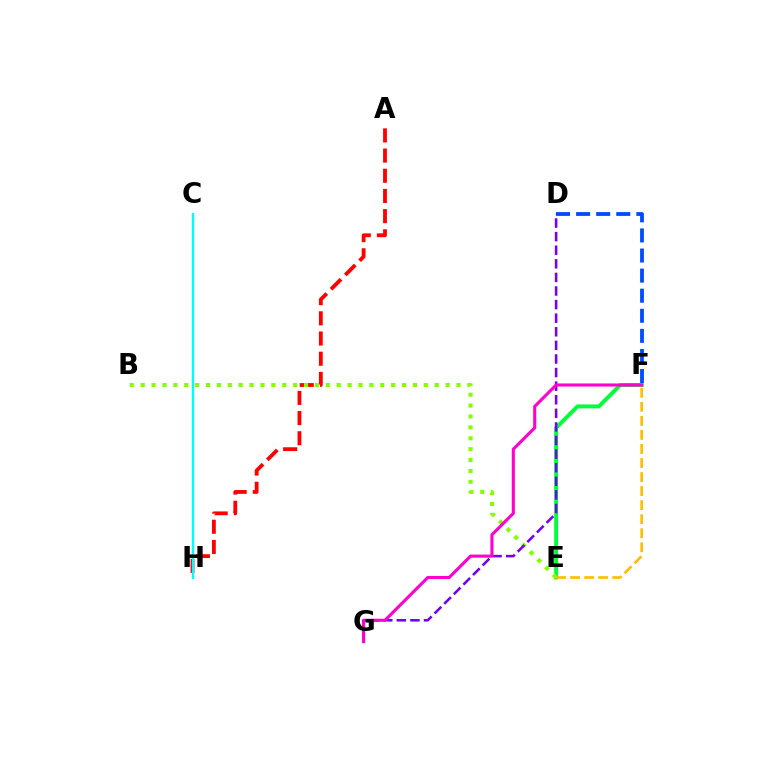{('A', 'H'): [{'color': '#ff0000', 'line_style': 'dashed', 'thickness': 2.74}], ('D', 'F'): [{'color': '#004bff', 'line_style': 'dashed', 'thickness': 2.73}], ('E', 'F'): [{'color': '#00ff39', 'line_style': 'solid', 'thickness': 2.82}, {'color': '#ffbd00', 'line_style': 'dashed', 'thickness': 1.91}], ('B', 'E'): [{'color': '#84ff00', 'line_style': 'dotted', 'thickness': 2.96}], ('D', 'G'): [{'color': '#7200ff', 'line_style': 'dashed', 'thickness': 1.85}], ('F', 'G'): [{'color': '#ff00cf', 'line_style': 'solid', 'thickness': 2.22}], ('C', 'H'): [{'color': '#00fff6', 'line_style': 'solid', 'thickness': 1.66}]}